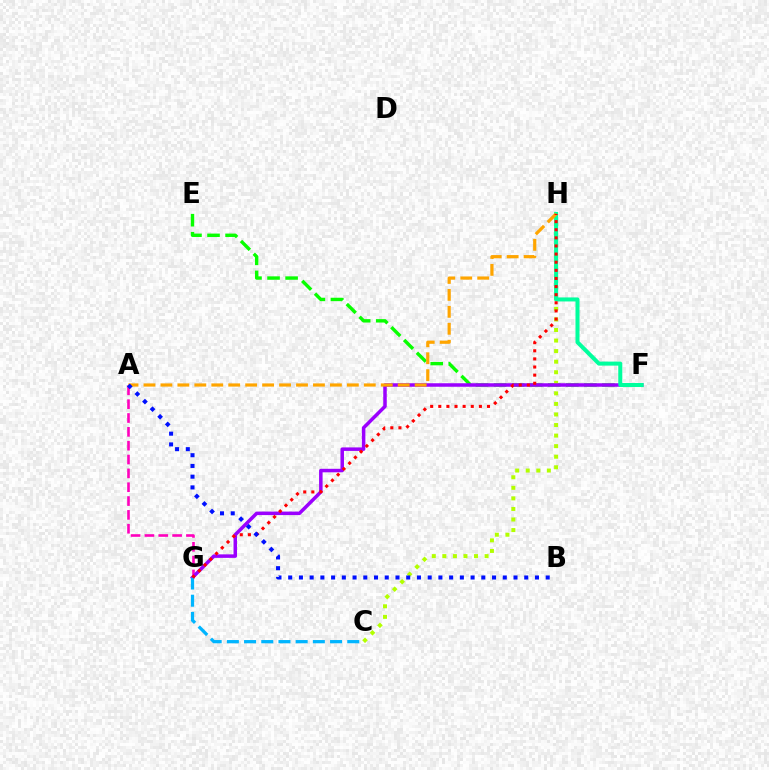{('E', 'F'): [{'color': '#08ff00', 'line_style': 'dashed', 'thickness': 2.45}], ('C', 'H'): [{'color': '#b3ff00', 'line_style': 'dotted', 'thickness': 2.87}], ('A', 'G'): [{'color': '#ff00bd', 'line_style': 'dashed', 'thickness': 1.88}], ('F', 'G'): [{'color': '#9b00ff', 'line_style': 'solid', 'thickness': 2.52}], ('F', 'H'): [{'color': '#00ff9d', 'line_style': 'solid', 'thickness': 2.9}], ('C', 'G'): [{'color': '#00b5ff', 'line_style': 'dashed', 'thickness': 2.34}], ('A', 'H'): [{'color': '#ffa500', 'line_style': 'dashed', 'thickness': 2.3}], ('G', 'H'): [{'color': '#ff0000', 'line_style': 'dotted', 'thickness': 2.21}], ('A', 'B'): [{'color': '#0010ff', 'line_style': 'dotted', 'thickness': 2.92}]}